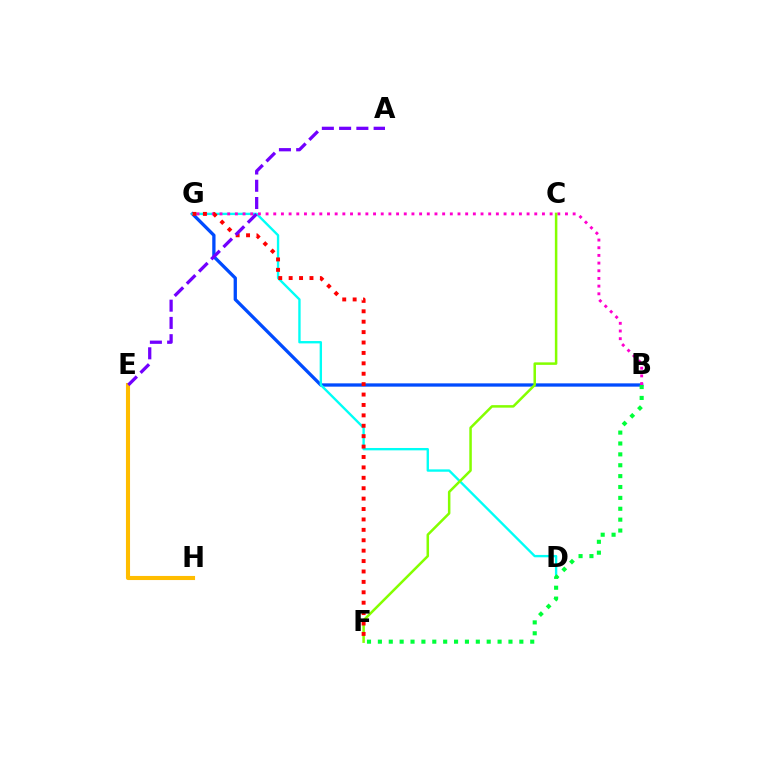{('B', 'G'): [{'color': '#004bff', 'line_style': 'solid', 'thickness': 2.37}, {'color': '#ff00cf', 'line_style': 'dotted', 'thickness': 2.09}], ('D', 'G'): [{'color': '#00fff6', 'line_style': 'solid', 'thickness': 1.7}], ('B', 'F'): [{'color': '#00ff39', 'line_style': 'dotted', 'thickness': 2.96}], ('E', 'H'): [{'color': '#ffbd00', 'line_style': 'solid', 'thickness': 2.95}], ('C', 'F'): [{'color': '#84ff00', 'line_style': 'solid', 'thickness': 1.81}], ('F', 'G'): [{'color': '#ff0000', 'line_style': 'dotted', 'thickness': 2.83}], ('A', 'E'): [{'color': '#7200ff', 'line_style': 'dashed', 'thickness': 2.34}]}